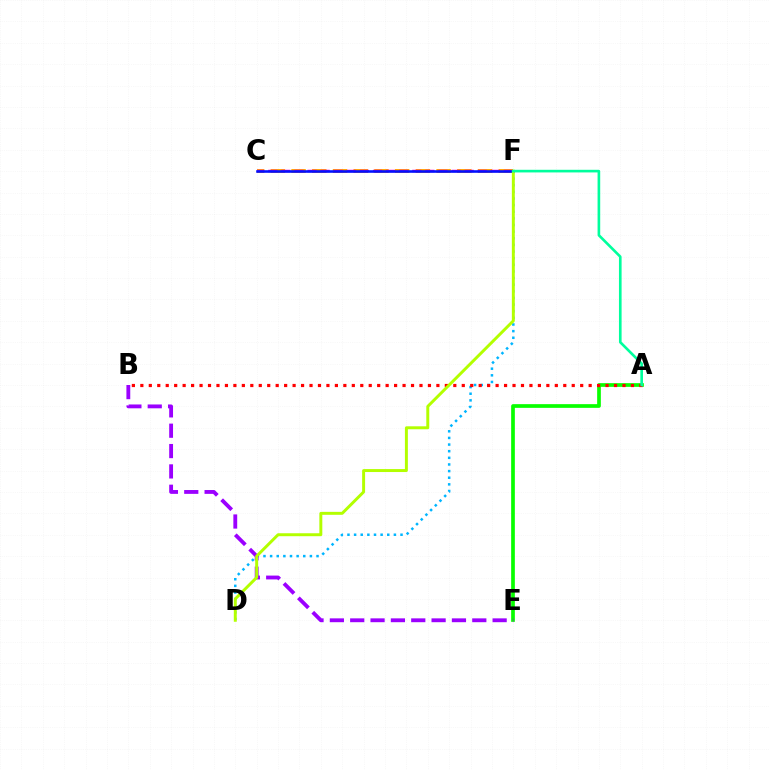{('C', 'F'): [{'color': '#ffa500', 'line_style': 'dashed', 'thickness': 2.81}, {'color': '#ff00bd', 'line_style': 'dashed', 'thickness': 1.78}, {'color': '#0010ff', 'line_style': 'solid', 'thickness': 1.86}], ('A', 'E'): [{'color': '#08ff00', 'line_style': 'solid', 'thickness': 2.66}], ('D', 'F'): [{'color': '#00b5ff', 'line_style': 'dotted', 'thickness': 1.8}, {'color': '#b3ff00', 'line_style': 'solid', 'thickness': 2.13}], ('B', 'E'): [{'color': '#9b00ff', 'line_style': 'dashed', 'thickness': 2.76}], ('A', 'B'): [{'color': '#ff0000', 'line_style': 'dotted', 'thickness': 2.3}], ('A', 'F'): [{'color': '#00ff9d', 'line_style': 'solid', 'thickness': 1.9}]}